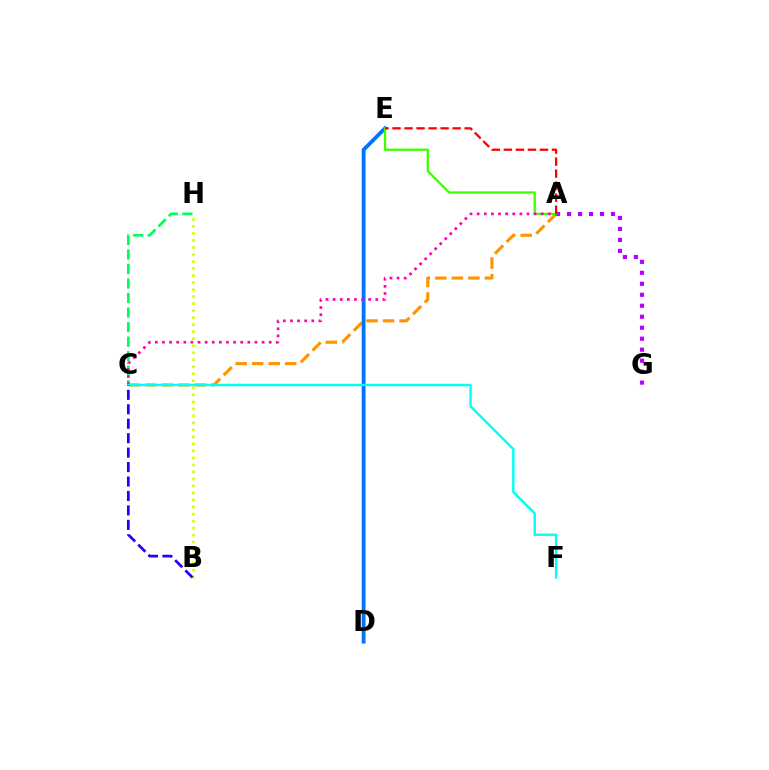{('B', 'H'): [{'color': '#d1ff00', 'line_style': 'dotted', 'thickness': 1.91}], ('C', 'H'): [{'color': '#00ff5c', 'line_style': 'dashed', 'thickness': 1.97}], ('A', 'C'): [{'color': '#ff9400', 'line_style': 'dashed', 'thickness': 2.24}, {'color': '#ff00ac', 'line_style': 'dotted', 'thickness': 1.93}], ('D', 'E'): [{'color': '#0074ff', 'line_style': 'solid', 'thickness': 2.75}], ('A', 'G'): [{'color': '#b900ff', 'line_style': 'dotted', 'thickness': 2.98}], ('A', 'E'): [{'color': '#3dff00', 'line_style': 'solid', 'thickness': 1.65}, {'color': '#ff0000', 'line_style': 'dashed', 'thickness': 1.63}], ('C', 'F'): [{'color': '#00fff6', 'line_style': 'solid', 'thickness': 1.75}], ('B', 'C'): [{'color': '#2500ff', 'line_style': 'dashed', 'thickness': 1.96}]}